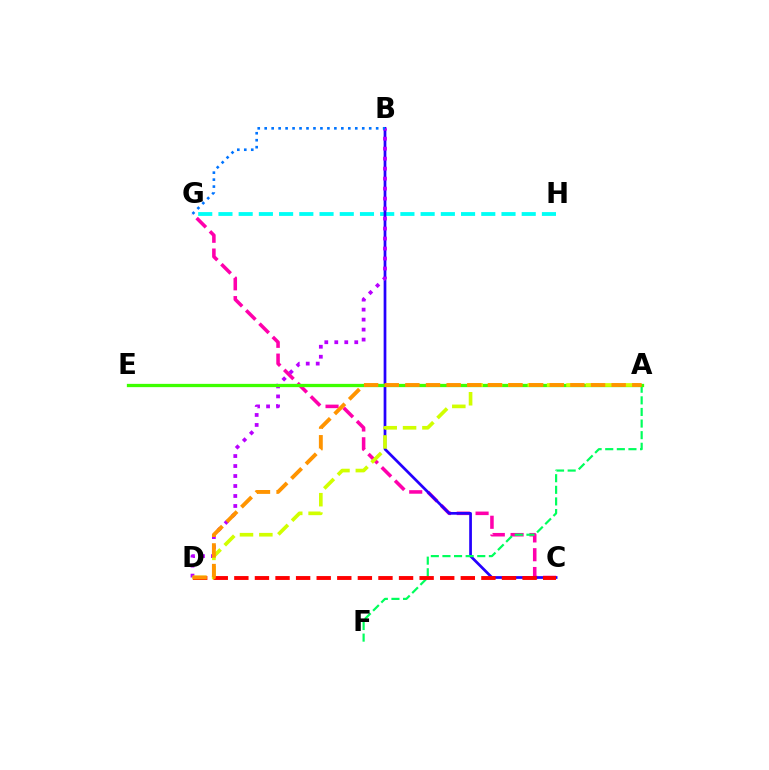{('G', 'H'): [{'color': '#00fff6', 'line_style': 'dashed', 'thickness': 2.75}], ('C', 'G'): [{'color': '#ff00ac', 'line_style': 'dashed', 'thickness': 2.55}], ('B', 'C'): [{'color': '#2500ff', 'line_style': 'solid', 'thickness': 1.96}], ('A', 'F'): [{'color': '#00ff5c', 'line_style': 'dashed', 'thickness': 1.58}], ('B', 'D'): [{'color': '#b900ff', 'line_style': 'dotted', 'thickness': 2.71}], ('A', 'E'): [{'color': '#3dff00', 'line_style': 'solid', 'thickness': 2.36}], ('A', 'D'): [{'color': '#d1ff00', 'line_style': 'dashed', 'thickness': 2.63}, {'color': '#ff9400', 'line_style': 'dashed', 'thickness': 2.8}], ('C', 'D'): [{'color': '#ff0000', 'line_style': 'dashed', 'thickness': 2.8}], ('B', 'G'): [{'color': '#0074ff', 'line_style': 'dotted', 'thickness': 1.89}]}